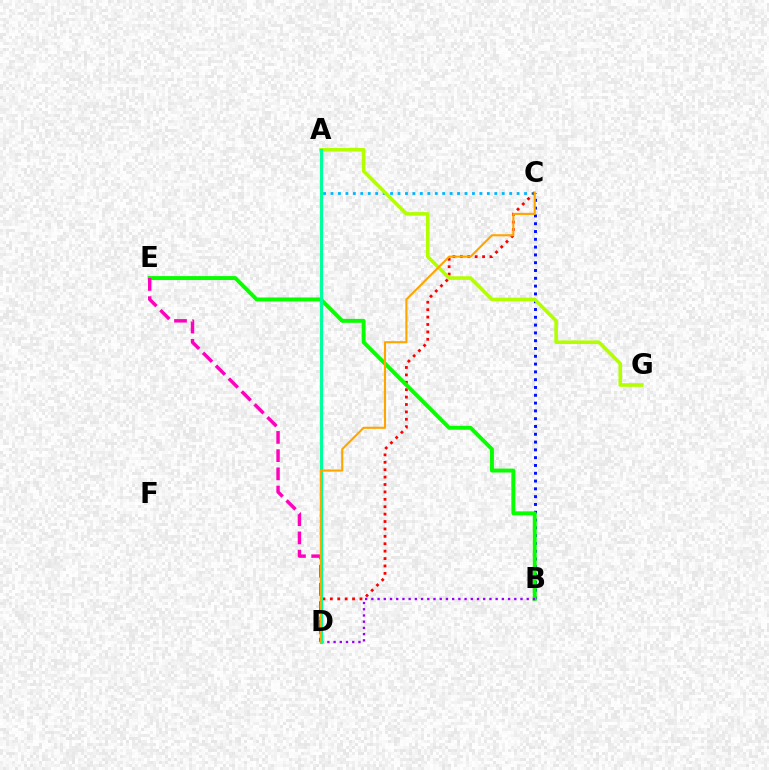{('A', 'C'): [{'color': '#00b5ff', 'line_style': 'dotted', 'thickness': 2.02}], ('C', 'D'): [{'color': '#ff0000', 'line_style': 'dotted', 'thickness': 2.01}, {'color': '#ffa500', 'line_style': 'solid', 'thickness': 1.52}], ('B', 'C'): [{'color': '#0010ff', 'line_style': 'dotted', 'thickness': 2.12}], ('B', 'E'): [{'color': '#08ff00', 'line_style': 'solid', 'thickness': 2.83}], ('B', 'D'): [{'color': '#9b00ff', 'line_style': 'dotted', 'thickness': 1.69}], ('A', 'G'): [{'color': '#b3ff00', 'line_style': 'solid', 'thickness': 2.59}], ('D', 'E'): [{'color': '#ff00bd', 'line_style': 'dashed', 'thickness': 2.48}], ('A', 'D'): [{'color': '#00ff9d', 'line_style': 'solid', 'thickness': 2.28}]}